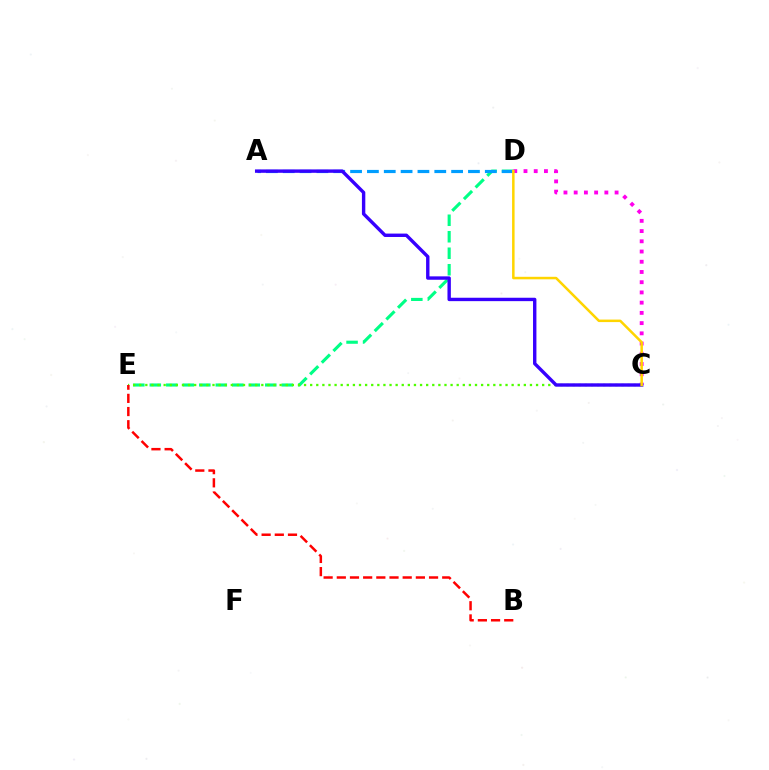{('D', 'E'): [{'color': '#00ff86', 'line_style': 'dashed', 'thickness': 2.24}], ('C', 'D'): [{'color': '#ff00ed', 'line_style': 'dotted', 'thickness': 2.78}, {'color': '#ffd500', 'line_style': 'solid', 'thickness': 1.81}], ('C', 'E'): [{'color': '#4fff00', 'line_style': 'dotted', 'thickness': 1.66}], ('A', 'D'): [{'color': '#009eff', 'line_style': 'dashed', 'thickness': 2.29}], ('B', 'E'): [{'color': '#ff0000', 'line_style': 'dashed', 'thickness': 1.79}], ('A', 'C'): [{'color': '#3700ff', 'line_style': 'solid', 'thickness': 2.44}]}